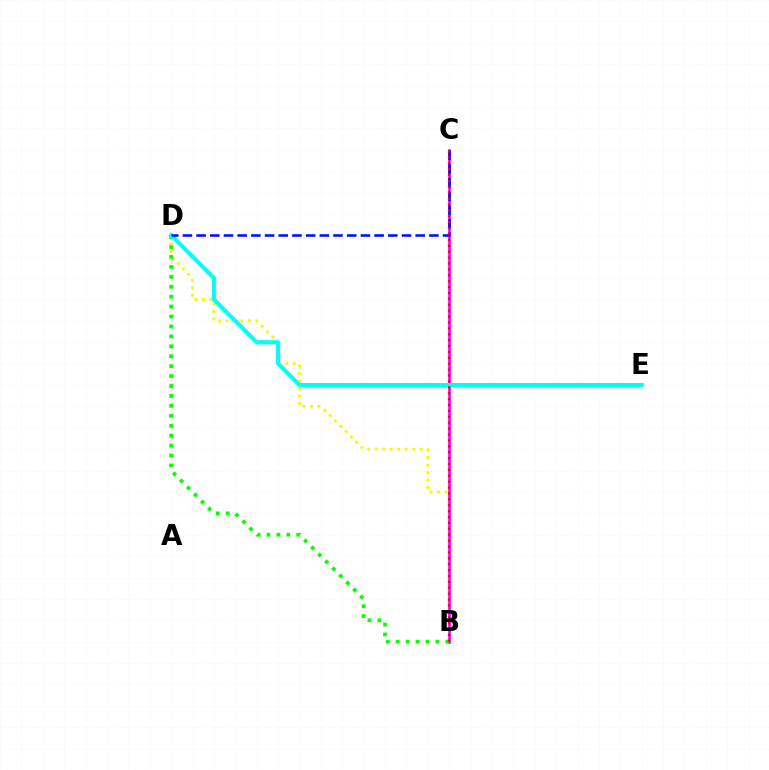{('B', 'D'): [{'color': '#fcf500', 'line_style': 'dotted', 'thickness': 2.04}, {'color': '#08ff00', 'line_style': 'dotted', 'thickness': 2.7}], ('B', 'C'): [{'color': '#ee00ff', 'line_style': 'solid', 'thickness': 1.9}, {'color': '#ff0000', 'line_style': 'dotted', 'thickness': 1.6}], ('D', 'E'): [{'color': '#00fff6', 'line_style': 'solid', 'thickness': 2.93}], ('C', 'D'): [{'color': '#0010ff', 'line_style': 'dashed', 'thickness': 1.86}]}